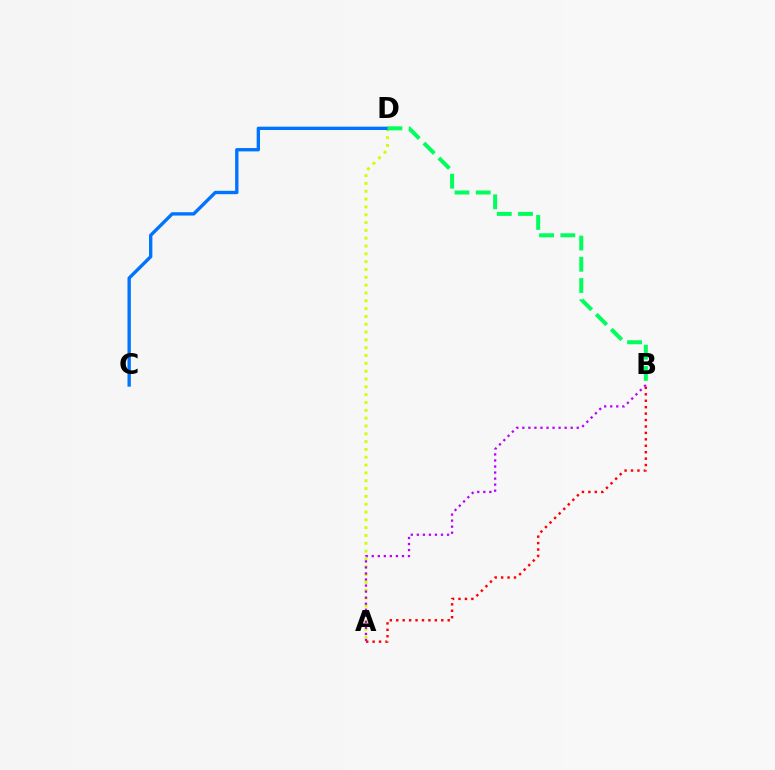{('A', 'D'): [{'color': '#d1ff00', 'line_style': 'dotted', 'thickness': 2.13}], ('A', 'B'): [{'color': '#ff0000', 'line_style': 'dotted', 'thickness': 1.75}, {'color': '#b900ff', 'line_style': 'dotted', 'thickness': 1.64}], ('C', 'D'): [{'color': '#0074ff', 'line_style': 'solid', 'thickness': 2.41}], ('B', 'D'): [{'color': '#00ff5c', 'line_style': 'dashed', 'thickness': 2.88}]}